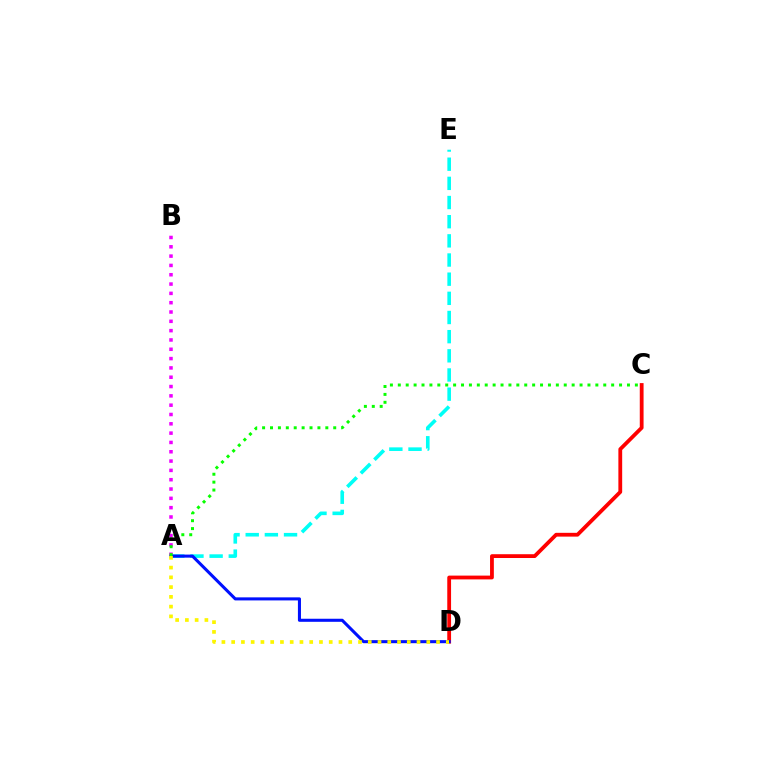{('A', 'E'): [{'color': '#00fff6', 'line_style': 'dashed', 'thickness': 2.6}], ('C', 'D'): [{'color': '#ff0000', 'line_style': 'solid', 'thickness': 2.73}], ('A', 'B'): [{'color': '#ee00ff', 'line_style': 'dotted', 'thickness': 2.53}], ('A', 'D'): [{'color': '#0010ff', 'line_style': 'solid', 'thickness': 2.2}, {'color': '#fcf500', 'line_style': 'dotted', 'thickness': 2.65}], ('A', 'C'): [{'color': '#08ff00', 'line_style': 'dotted', 'thickness': 2.15}]}